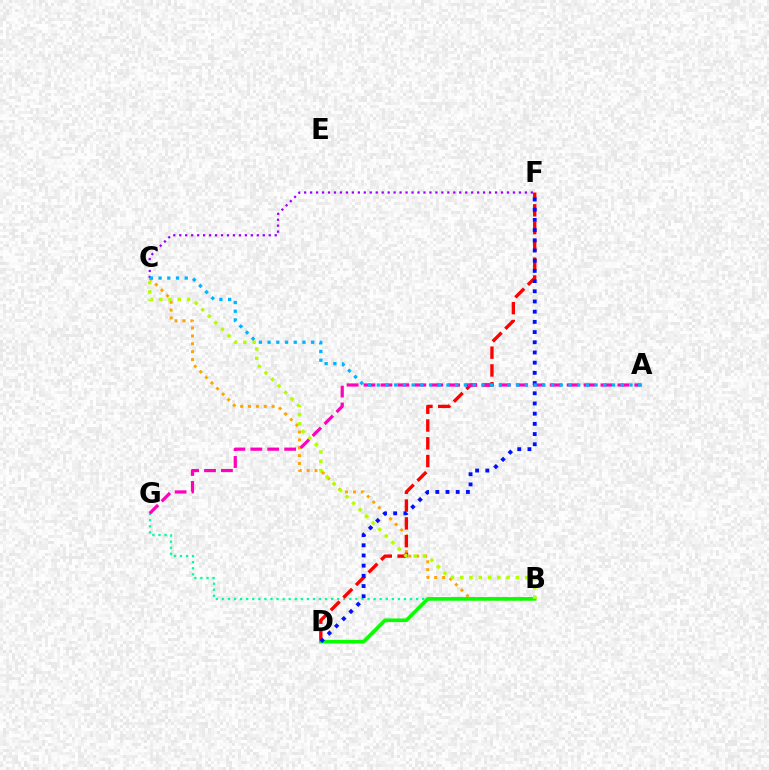{('B', 'G'): [{'color': '#00ff9d', 'line_style': 'dotted', 'thickness': 1.65}], ('B', 'C'): [{'color': '#ffa500', 'line_style': 'dotted', 'thickness': 2.14}, {'color': '#b3ff00', 'line_style': 'dotted', 'thickness': 2.52}], ('D', 'F'): [{'color': '#ff0000', 'line_style': 'dashed', 'thickness': 2.42}, {'color': '#0010ff', 'line_style': 'dotted', 'thickness': 2.77}], ('C', 'F'): [{'color': '#9b00ff', 'line_style': 'dotted', 'thickness': 1.62}], ('B', 'D'): [{'color': '#08ff00', 'line_style': 'solid', 'thickness': 2.61}], ('A', 'G'): [{'color': '#ff00bd', 'line_style': 'dashed', 'thickness': 2.3}], ('A', 'C'): [{'color': '#00b5ff', 'line_style': 'dotted', 'thickness': 2.37}]}